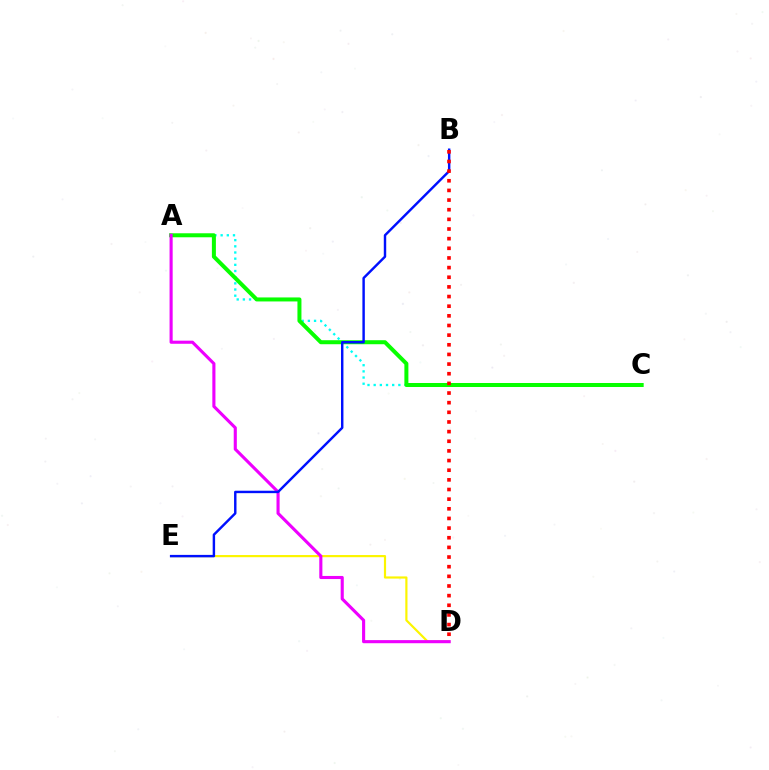{('D', 'E'): [{'color': '#fcf500', 'line_style': 'solid', 'thickness': 1.57}], ('A', 'C'): [{'color': '#00fff6', 'line_style': 'dotted', 'thickness': 1.68}, {'color': '#08ff00', 'line_style': 'solid', 'thickness': 2.88}], ('A', 'D'): [{'color': '#ee00ff', 'line_style': 'solid', 'thickness': 2.23}], ('B', 'E'): [{'color': '#0010ff', 'line_style': 'solid', 'thickness': 1.75}], ('B', 'D'): [{'color': '#ff0000', 'line_style': 'dotted', 'thickness': 2.62}]}